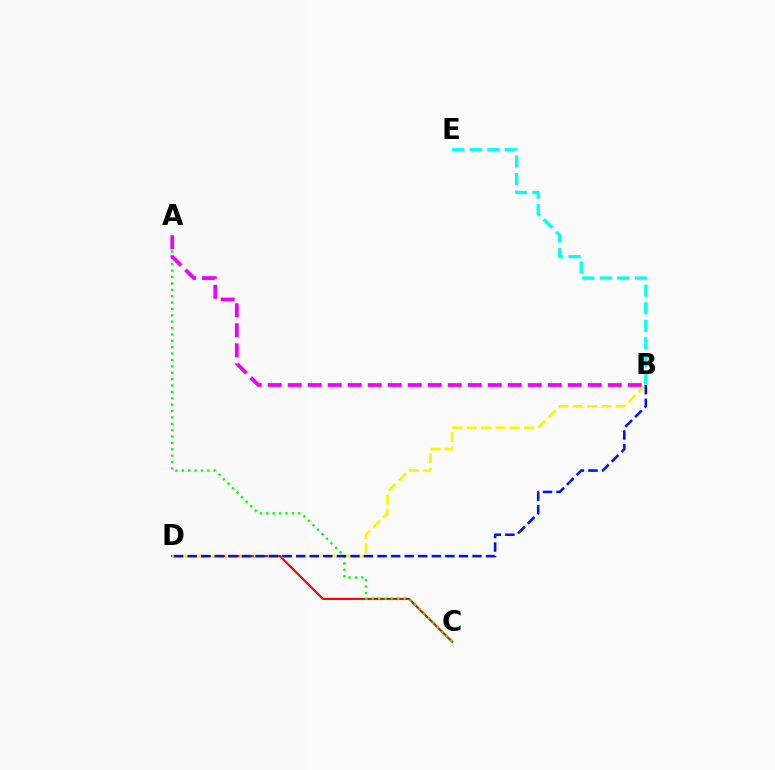{('C', 'D'): [{'color': '#ff0000', 'line_style': 'solid', 'thickness': 1.55}], ('A', 'C'): [{'color': '#08ff00', 'line_style': 'dotted', 'thickness': 1.73}], ('B', 'D'): [{'color': '#fcf500', 'line_style': 'dashed', 'thickness': 1.95}, {'color': '#0010ff', 'line_style': 'dashed', 'thickness': 1.84}], ('B', 'E'): [{'color': '#00fff6', 'line_style': 'dashed', 'thickness': 2.39}], ('A', 'B'): [{'color': '#ee00ff', 'line_style': 'dashed', 'thickness': 2.72}]}